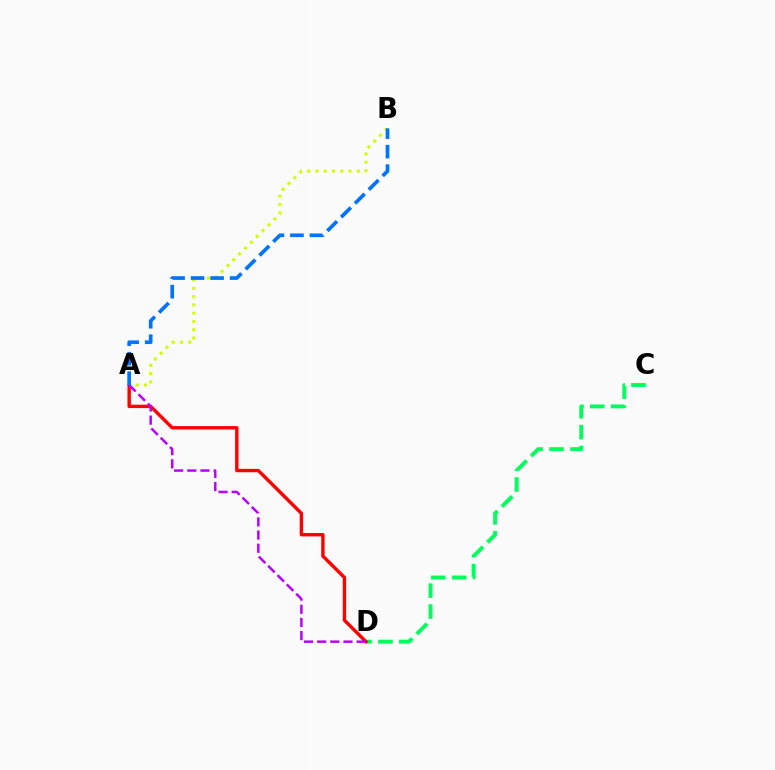{('C', 'D'): [{'color': '#00ff5c', 'line_style': 'dashed', 'thickness': 2.84}], ('A', 'D'): [{'color': '#ff0000', 'line_style': 'solid', 'thickness': 2.43}, {'color': '#b900ff', 'line_style': 'dashed', 'thickness': 1.79}], ('A', 'B'): [{'color': '#d1ff00', 'line_style': 'dotted', 'thickness': 2.25}, {'color': '#0074ff', 'line_style': 'dashed', 'thickness': 2.65}]}